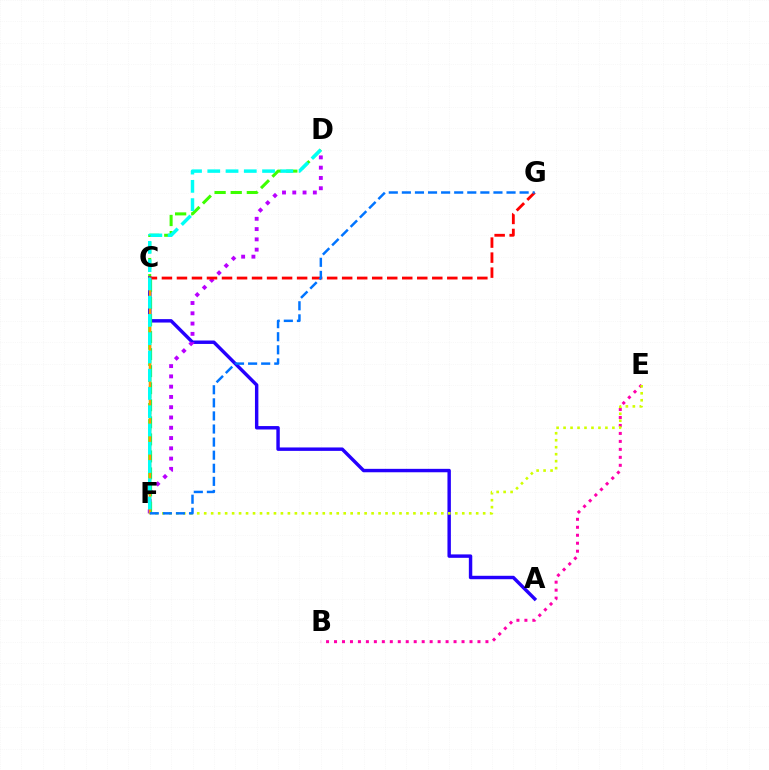{('D', 'F'): [{'color': '#3dff00', 'line_style': 'dashed', 'thickness': 2.19}, {'color': '#b900ff', 'line_style': 'dotted', 'thickness': 2.79}, {'color': '#00fff6', 'line_style': 'dashed', 'thickness': 2.48}], ('A', 'C'): [{'color': '#2500ff', 'line_style': 'solid', 'thickness': 2.47}], ('B', 'E'): [{'color': '#ff00ac', 'line_style': 'dotted', 'thickness': 2.17}], ('C', 'F'): [{'color': '#00ff5c', 'line_style': 'dashed', 'thickness': 2.32}, {'color': '#ff9400', 'line_style': 'solid', 'thickness': 1.73}], ('C', 'G'): [{'color': '#ff0000', 'line_style': 'dashed', 'thickness': 2.04}], ('E', 'F'): [{'color': '#d1ff00', 'line_style': 'dotted', 'thickness': 1.89}], ('F', 'G'): [{'color': '#0074ff', 'line_style': 'dashed', 'thickness': 1.78}]}